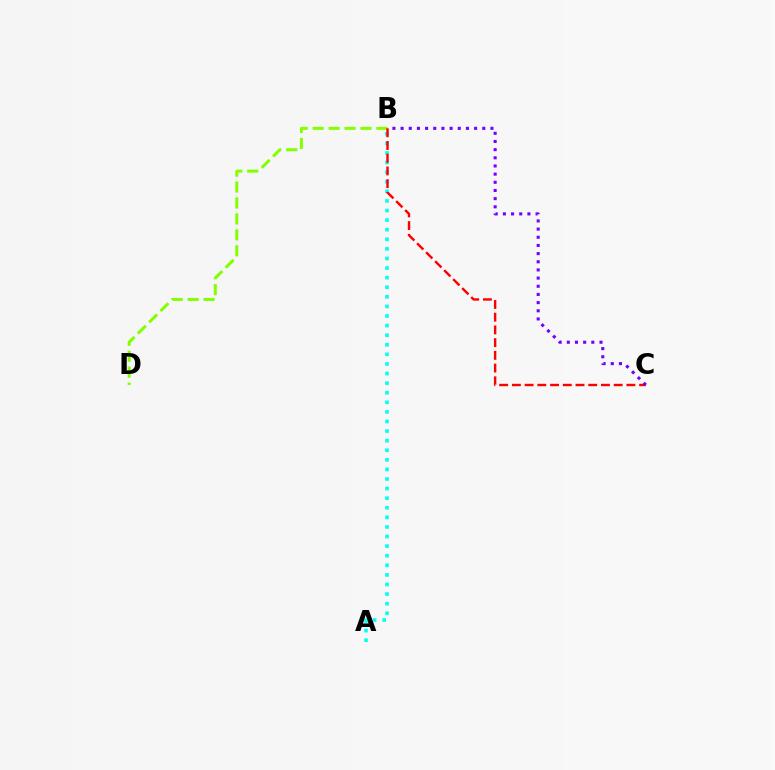{('B', 'D'): [{'color': '#84ff00', 'line_style': 'dashed', 'thickness': 2.17}], ('A', 'B'): [{'color': '#00fff6', 'line_style': 'dotted', 'thickness': 2.61}], ('B', 'C'): [{'color': '#ff0000', 'line_style': 'dashed', 'thickness': 1.73}, {'color': '#7200ff', 'line_style': 'dotted', 'thickness': 2.22}]}